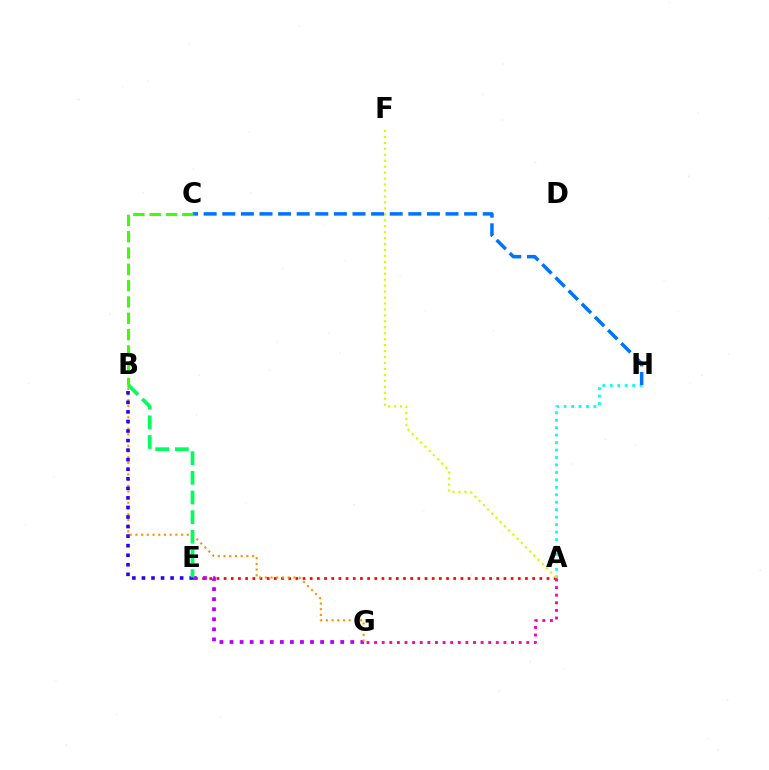{('A', 'E'): [{'color': '#ff0000', 'line_style': 'dotted', 'thickness': 1.95}], ('E', 'G'): [{'color': '#b900ff', 'line_style': 'dotted', 'thickness': 2.73}], ('A', 'H'): [{'color': '#00fff6', 'line_style': 'dotted', 'thickness': 2.03}], ('A', 'F'): [{'color': '#d1ff00', 'line_style': 'dotted', 'thickness': 1.62}], ('A', 'G'): [{'color': '#ff00ac', 'line_style': 'dotted', 'thickness': 2.07}], ('C', 'H'): [{'color': '#0074ff', 'line_style': 'dashed', 'thickness': 2.53}], ('B', 'G'): [{'color': '#ff9400', 'line_style': 'dotted', 'thickness': 1.55}], ('B', 'E'): [{'color': '#2500ff', 'line_style': 'dotted', 'thickness': 2.6}, {'color': '#00ff5c', 'line_style': 'dashed', 'thickness': 2.67}], ('B', 'C'): [{'color': '#3dff00', 'line_style': 'dashed', 'thickness': 2.22}]}